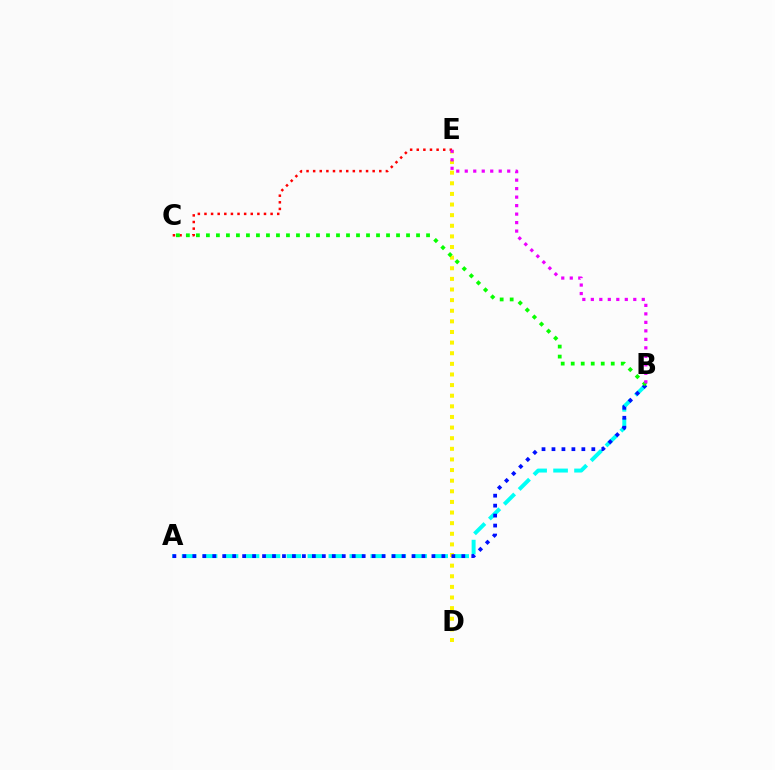{('A', 'B'): [{'color': '#00fff6', 'line_style': 'dashed', 'thickness': 2.85}, {'color': '#0010ff', 'line_style': 'dotted', 'thickness': 2.71}], ('D', 'E'): [{'color': '#fcf500', 'line_style': 'dotted', 'thickness': 2.89}], ('C', 'E'): [{'color': '#ff0000', 'line_style': 'dotted', 'thickness': 1.8}], ('B', 'C'): [{'color': '#08ff00', 'line_style': 'dotted', 'thickness': 2.72}], ('B', 'E'): [{'color': '#ee00ff', 'line_style': 'dotted', 'thickness': 2.31}]}